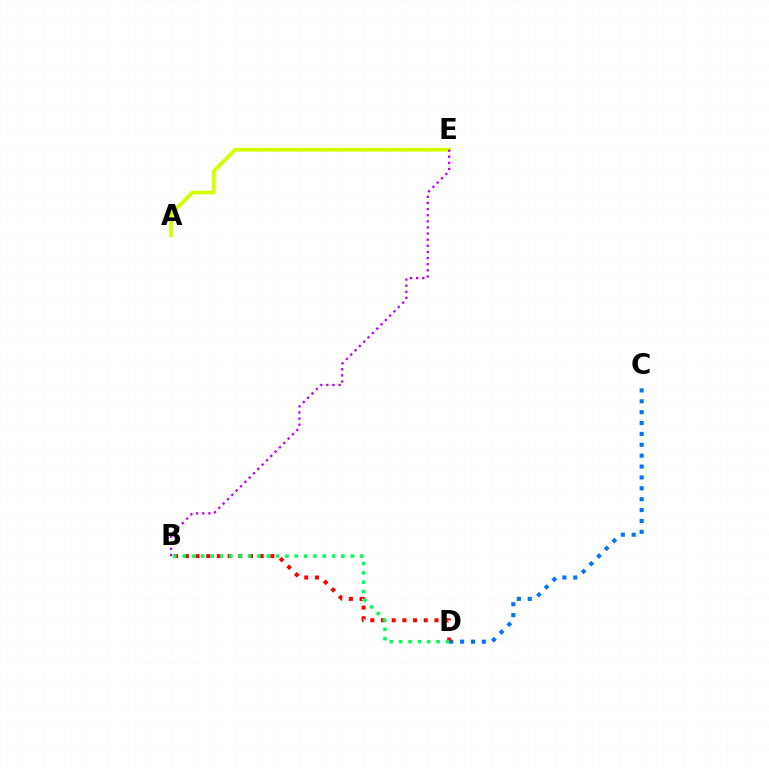{('C', 'D'): [{'color': '#0074ff', 'line_style': 'dotted', 'thickness': 2.96}], ('A', 'E'): [{'color': '#d1ff00', 'line_style': 'solid', 'thickness': 2.69}], ('B', 'D'): [{'color': '#ff0000', 'line_style': 'dotted', 'thickness': 2.91}, {'color': '#00ff5c', 'line_style': 'dotted', 'thickness': 2.54}], ('B', 'E'): [{'color': '#b900ff', 'line_style': 'dotted', 'thickness': 1.66}]}